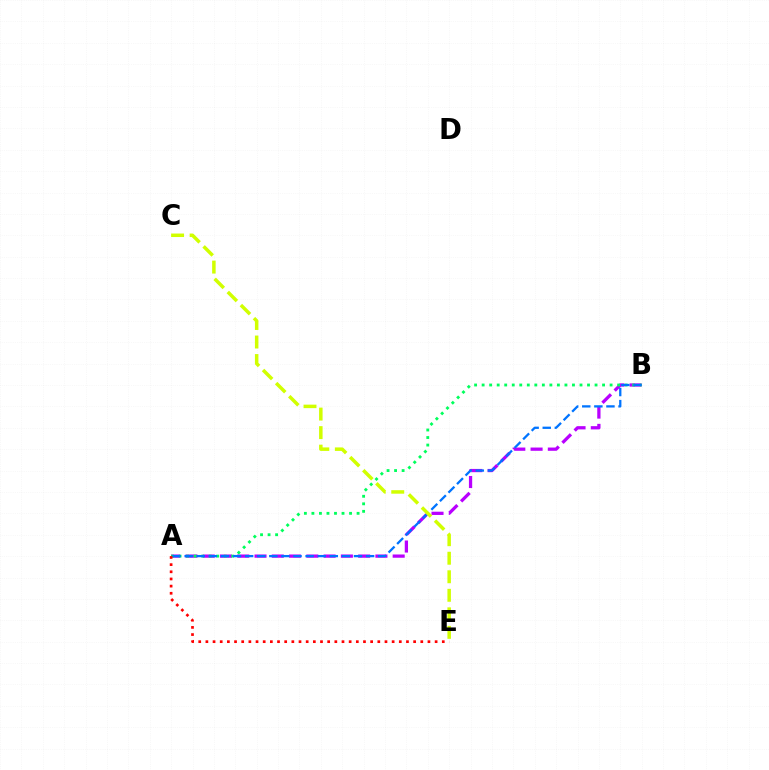{('A', 'B'): [{'color': '#b900ff', 'line_style': 'dashed', 'thickness': 2.35}, {'color': '#00ff5c', 'line_style': 'dotted', 'thickness': 2.05}, {'color': '#0074ff', 'line_style': 'dashed', 'thickness': 1.64}], ('C', 'E'): [{'color': '#d1ff00', 'line_style': 'dashed', 'thickness': 2.52}], ('A', 'E'): [{'color': '#ff0000', 'line_style': 'dotted', 'thickness': 1.95}]}